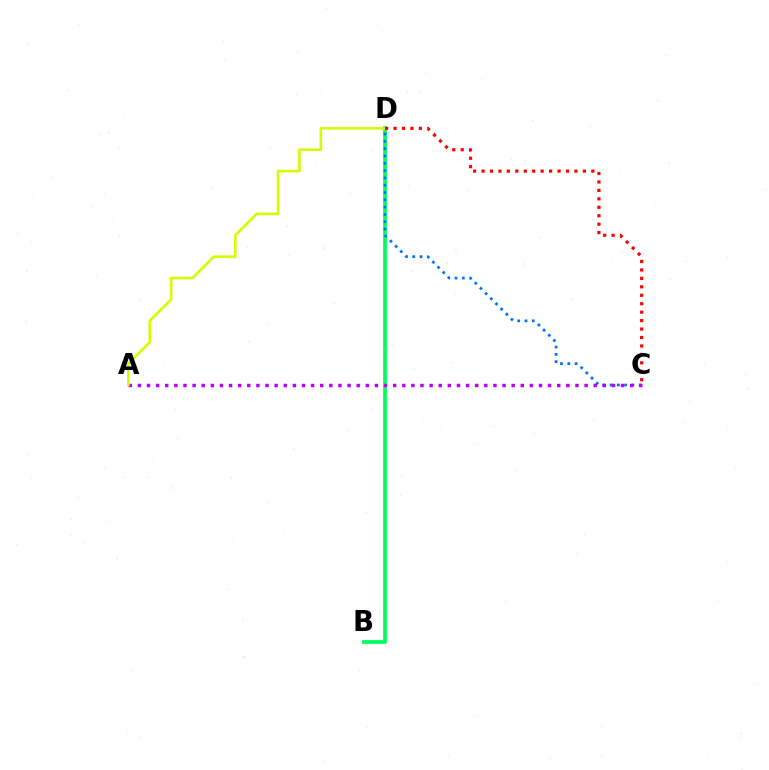{('B', 'D'): [{'color': '#00ff5c', 'line_style': 'solid', 'thickness': 2.69}], ('C', 'D'): [{'color': '#0074ff', 'line_style': 'dotted', 'thickness': 1.98}, {'color': '#ff0000', 'line_style': 'dotted', 'thickness': 2.29}], ('A', 'C'): [{'color': '#b900ff', 'line_style': 'dotted', 'thickness': 2.48}], ('A', 'D'): [{'color': '#d1ff00', 'line_style': 'solid', 'thickness': 1.87}]}